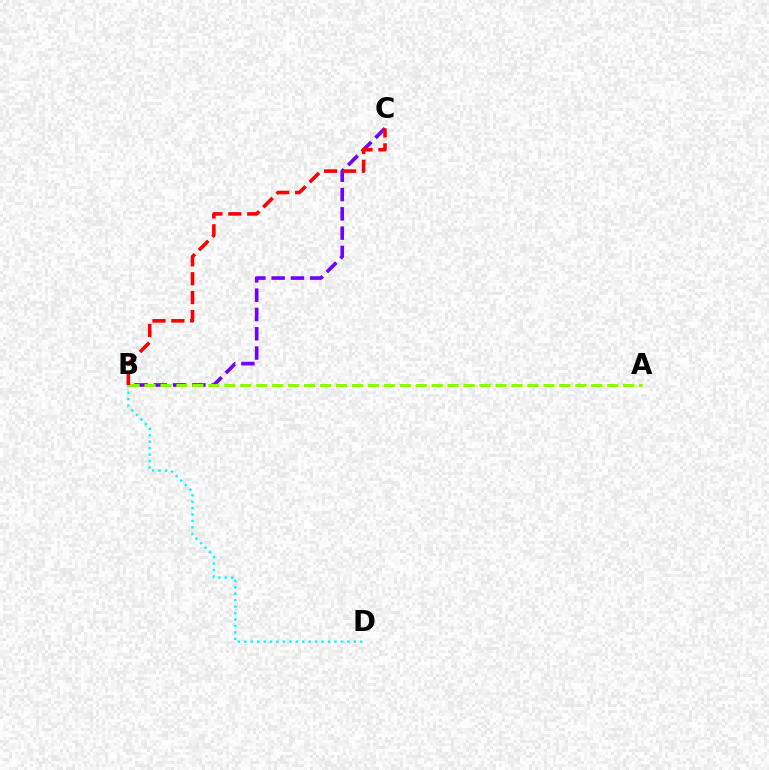{('B', 'C'): [{'color': '#7200ff', 'line_style': 'dashed', 'thickness': 2.62}, {'color': '#ff0000', 'line_style': 'dashed', 'thickness': 2.57}], ('B', 'D'): [{'color': '#00fff6', 'line_style': 'dotted', 'thickness': 1.75}], ('A', 'B'): [{'color': '#84ff00', 'line_style': 'dashed', 'thickness': 2.17}]}